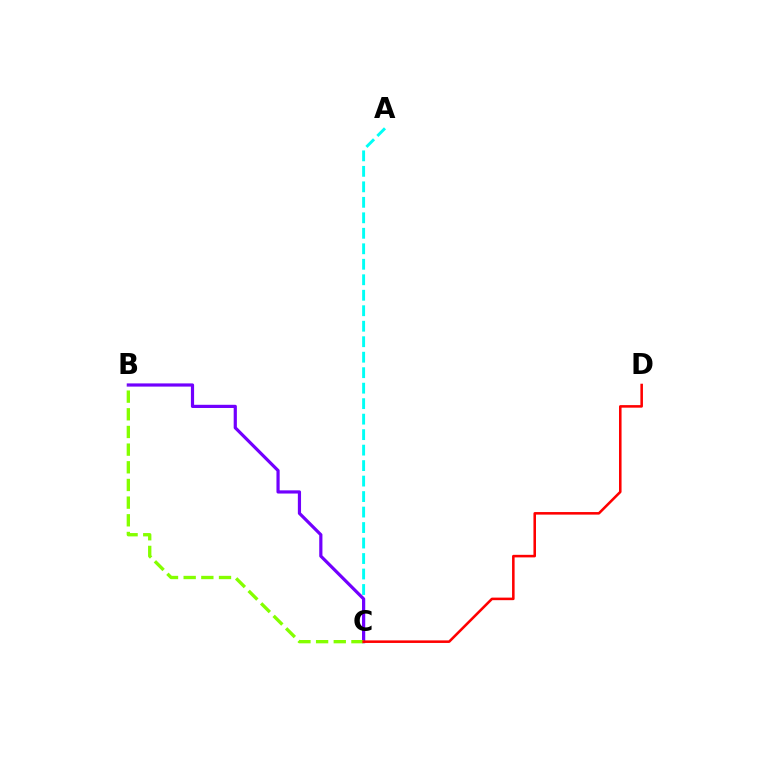{('A', 'C'): [{'color': '#00fff6', 'line_style': 'dashed', 'thickness': 2.1}], ('B', 'C'): [{'color': '#7200ff', 'line_style': 'solid', 'thickness': 2.3}, {'color': '#84ff00', 'line_style': 'dashed', 'thickness': 2.4}], ('C', 'D'): [{'color': '#ff0000', 'line_style': 'solid', 'thickness': 1.84}]}